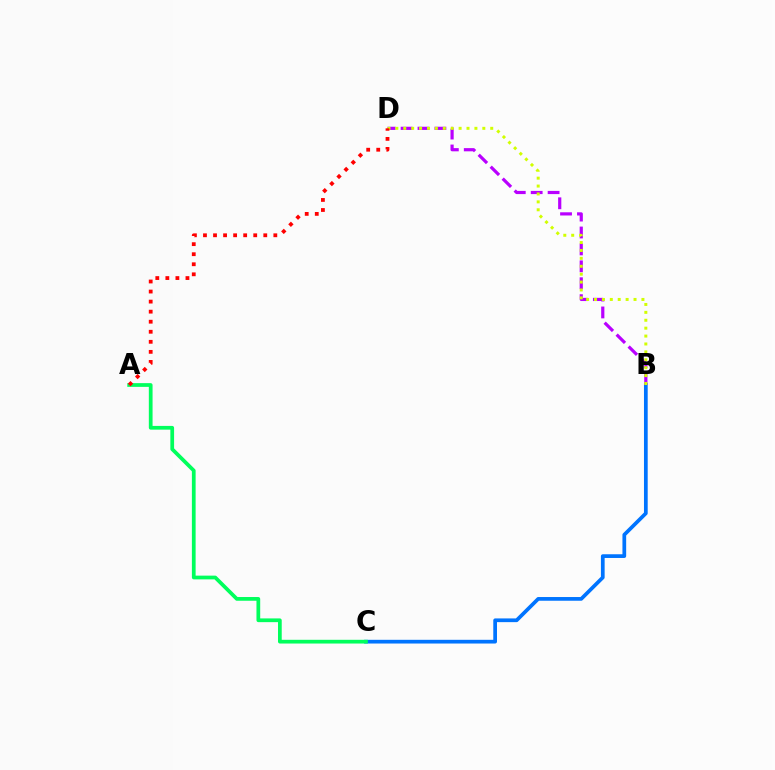{('B', 'C'): [{'color': '#0074ff', 'line_style': 'solid', 'thickness': 2.68}], ('A', 'C'): [{'color': '#00ff5c', 'line_style': 'solid', 'thickness': 2.69}], ('B', 'D'): [{'color': '#b900ff', 'line_style': 'dashed', 'thickness': 2.3}, {'color': '#d1ff00', 'line_style': 'dotted', 'thickness': 2.15}], ('A', 'D'): [{'color': '#ff0000', 'line_style': 'dotted', 'thickness': 2.73}]}